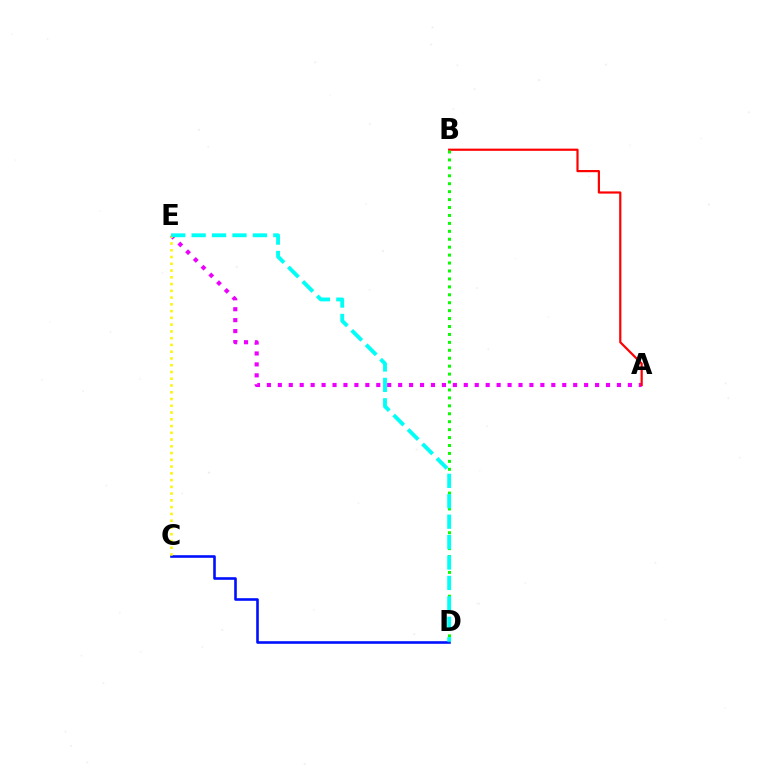{('A', 'E'): [{'color': '#ee00ff', 'line_style': 'dotted', 'thickness': 2.97}], ('A', 'B'): [{'color': '#ff0000', 'line_style': 'solid', 'thickness': 1.58}], ('C', 'D'): [{'color': '#0010ff', 'line_style': 'solid', 'thickness': 1.87}], ('C', 'E'): [{'color': '#fcf500', 'line_style': 'dotted', 'thickness': 1.84}], ('B', 'D'): [{'color': '#08ff00', 'line_style': 'dotted', 'thickness': 2.16}], ('D', 'E'): [{'color': '#00fff6', 'line_style': 'dashed', 'thickness': 2.77}]}